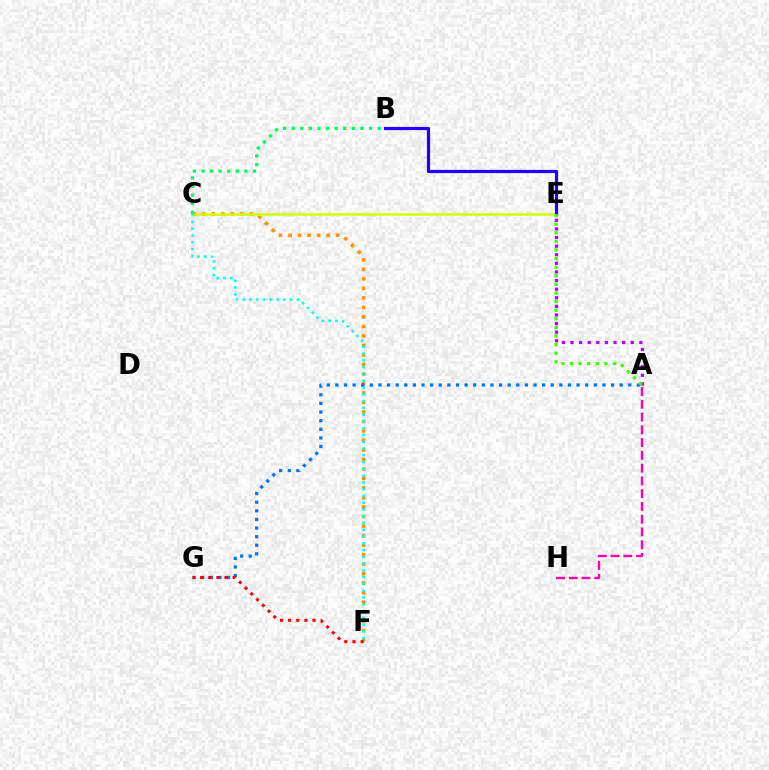{('C', 'F'): [{'color': '#ff9400', 'line_style': 'dotted', 'thickness': 2.58}, {'color': '#00fff6', 'line_style': 'dotted', 'thickness': 1.84}], ('C', 'E'): [{'color': '#d1ff00', 'line_style': 'solid', 'thickness': 1.81}], ('B', 'C'): [{'color': '#00ff5c', 'line_style': 'dotted', 'thickness': 2.34}], ('B', 'E'): [{'color': '#2500ff', 'line_style': 'solid', 'thickness': 2.3}], ('A', 'E'): [{'color': '#b900ff', 'line_style': 'dotted', 'thickness': 2.34}, {'color': '#3dff00', 'line_style': 'dotted', 'thickness': 2.34}], ('A', 'H'): [{'color': '#ff00ac', 'line_style': 'dashed', 'thickness': 1.73}], ('A', 'G'): [{'color': '#0074ff', 'line_style': 'dotted', 'thickness': 2.34}], ('F', 'G'): [{'color': '#ff0000', 'line_style': 'dotted', 'thickness': 2.21}]}